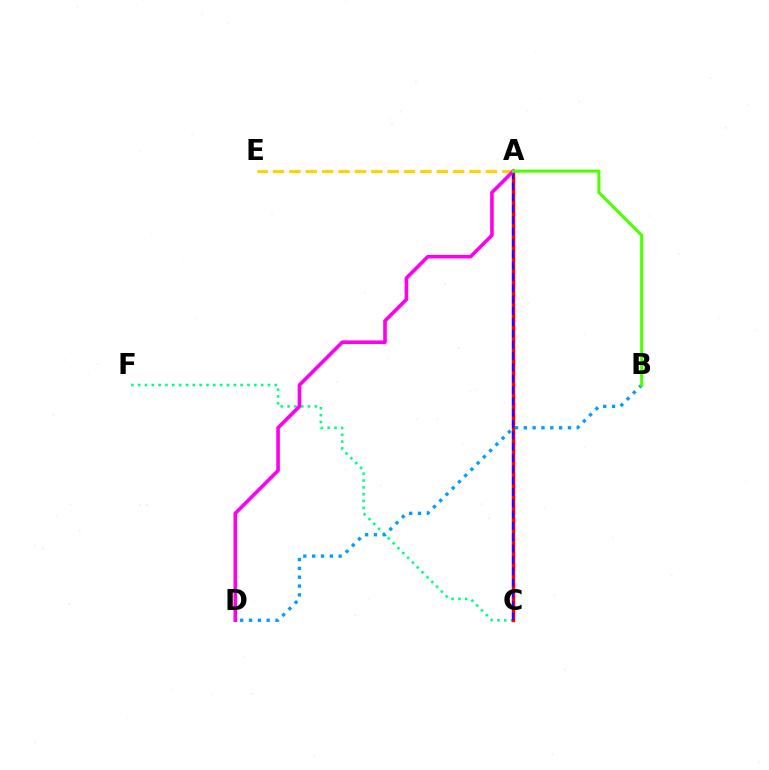{('C', 'F'): [{'color': '#00ff86', 'line_style': 'dotted', 'thickness': 1.86}], ('A', 'C'): [{'color': '#ff0000', 'line_style': 'solid', 'thickness': 2.45}, {'color': '#3700ff', 'line_style': 'dashed', 'thickness': 1.54}], ('A', 'E'): [{'color': '#ffd500', 'line_style': 'dashed', 'thickness': 2.22}], ('A', 'D'): [{'color': '#ff00ed', 'line_style': 'solid', 'thickness': 2.6}], ('B', 'D'): [{'color': '#009eff', 'line_style': 'dotted', 'thickness': 2.4}], ('A', 'B'): [{'color': '#4fff00', 'line_style': 'solid', 'thickness': 2.2}]}